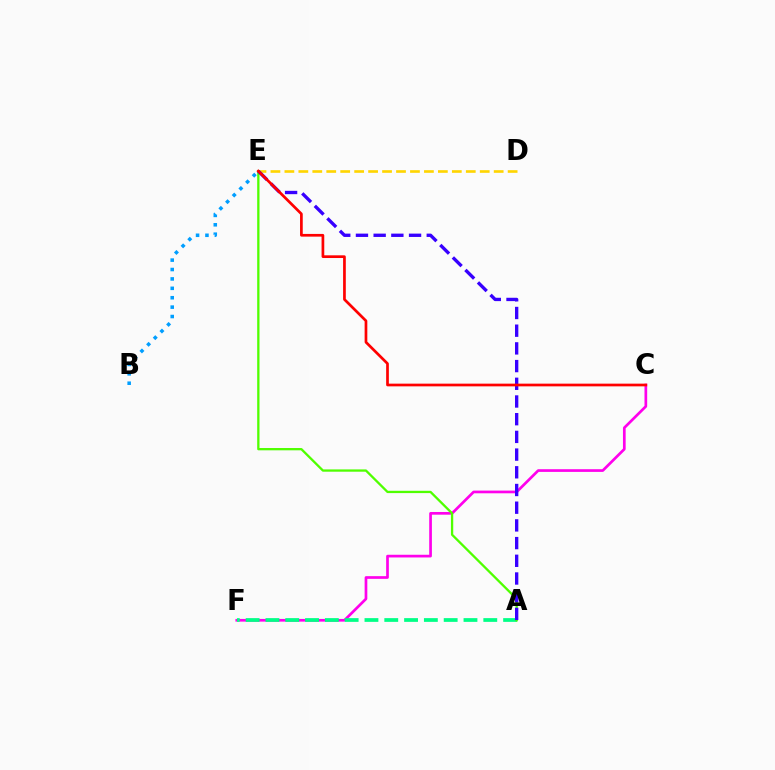{('C', 'F'): [{'color': '#ff00ed', 'line_style': 'solid', 'thickness': 1.94}], ('A', 'F'): [{'color': '#00ff86', 'line_style': 'dashed', 'thickness': 2.69}], ('A', 'E'): [{'color': '#4fff00', 'line_style': 'solid', 'thickness': 1.65}, {'color': '#3700ff', 'line_style': 'dashed', 'thickness': 2.4}], ('D', 'E'): [{'color': '#ffd500', 'line_style': 'dashed', 'thickness': 1.9}], ('C', 'E'): [{'color': '#ff0000', 'line_style': 'solid', 'thickness': 1.95}], ('B', 'E'): [{'color': '#009eff', 'line_style': 'dotted', 'thickness': 2.55}]}